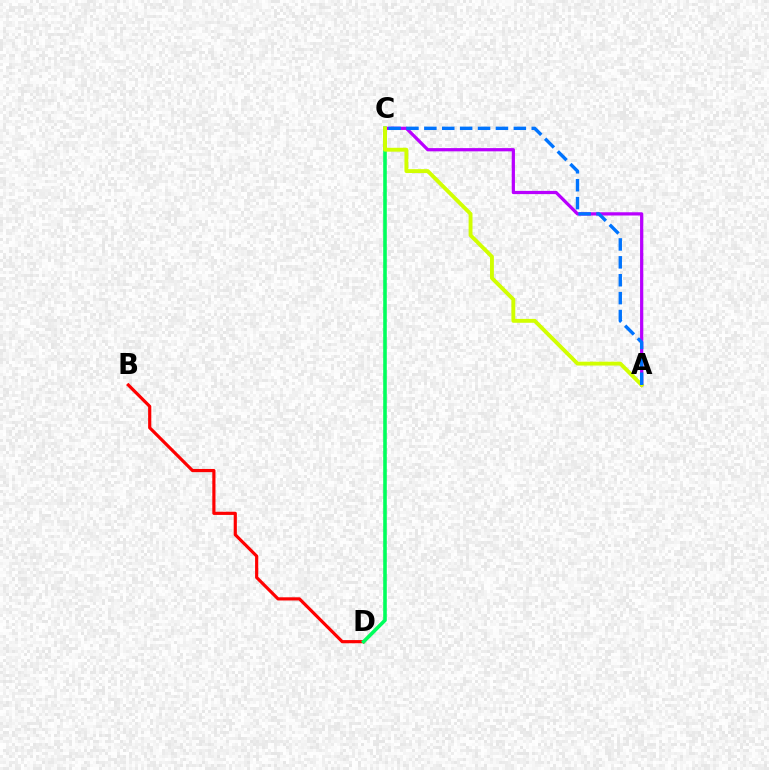{('B', 'D'): [{'color': '#ff0000', 'line_style': 'solid', 'thickness': 2.28}], ('A', 'C'): [{'color': '#b900ff', 'line_style': 'solid', 'thickness': 2.33}, {'color': '#d1ff00', 'line_style': 'solid', 'thickness': 2.79}, {'color': '#0074ff', 'line_style': 'dashed', 'thickness': 2.43}], ('C', 'D'): [{'color': '#00ff5c', 'line_style': 'solid', 'thickness': 2.59}]}